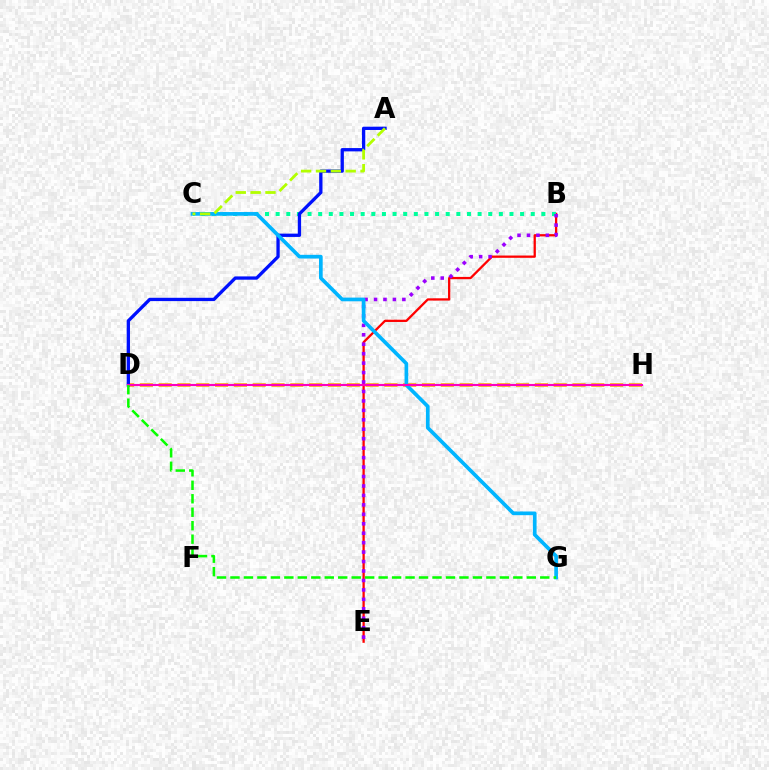{('B', 'E'): [{'color': '#ff0000', 'line_style': 'solid', 'thickness': 1.64}, {'color': '#9b00ff', 'line_style': 'dotted', 'thickness': 2.57}], ('B', 'C'): [{'color': '#00ff9d', 'line_style': 'dotted', 'thickness': 2.89}], ('D', 'H'): [{'color': '#ffa500', 'line_style': 'dashed', 'thickness': 2.56}, {'color': '#ff00bd', 'line_style': 'solid', 'thickness': 1.52}], ('A', 'D'): [{'color': '#0010ff', 'line_style': 'solid', 'thickness': 2.38}], ('C', 'G'): [{'color': '#00b5ff', 'line_style': 'solid', 'thickness': 2.66}], ('A', 'C'): [{'color': '#b3ff00', 'line_style': 'dashed', 'thickness': 2.02}], ('D', 'G'): [{'color': '#08ff00', 'line_style': 'dashed', 'thickness': 1.83}]}